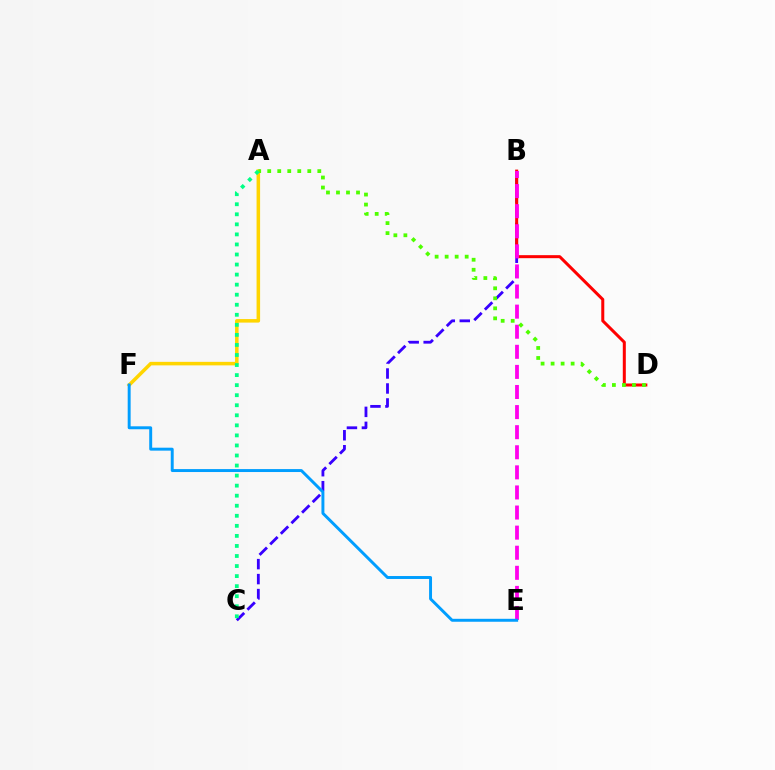{('B', 'C'): [{'color': '#3700ff', 'line_style': 'dashed', 'thickness': 2.03}], ('A', 'F'): [{'color': '#ffd500', 'line_style': 'solid', 'thickness': 2.54}], ('B', 'D'): [{'color': '#ff0000', 'line_style': 'solid', 'thickness': 2.17}], ('B', 'E'): [{'color': '#ff00ed', 'line_style': 'dashed', 'thickness': 2.73}], ('A', 'D'): [{'color': '#4fff00', 'line_style': 'dotted', 'thickness': 2.72}], ('A', 'C'): [{'color': '#00ff86', 'line_style': 'dotted', 'thickness': 2.73}], ('E', 'F'): [{'color': '#009eff', 'line_style': 'solid', 'thickness': 2.12}]}